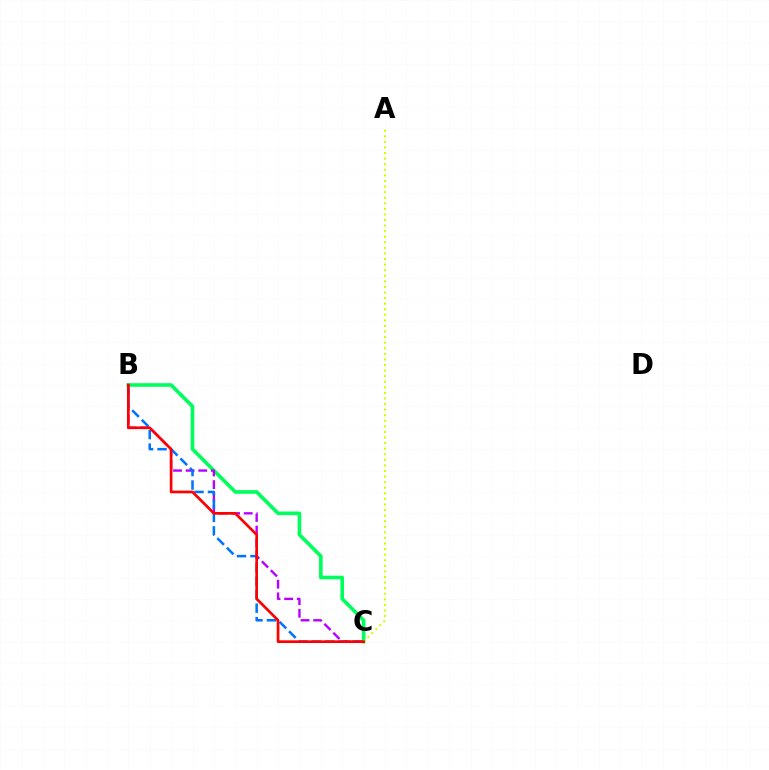{('B', 'C'): [{'color': '#00ff5c', 'line_style': 'solid', 'thickness': 2.61}, {'color': '#b900ff', 'line_style': 'dashed', 'thickness': 1.71}, {'color': '#0074ff', 'line_style': 'dashed', 'thickness': 1.83}, {'color': '#ff0000', 'line_style': 'solid', 'thickness': 1.94}], ('A', 'C'): [{'color': '#d1ff00', 'line_style': 'dotted', 'thickness': 1.52}]}